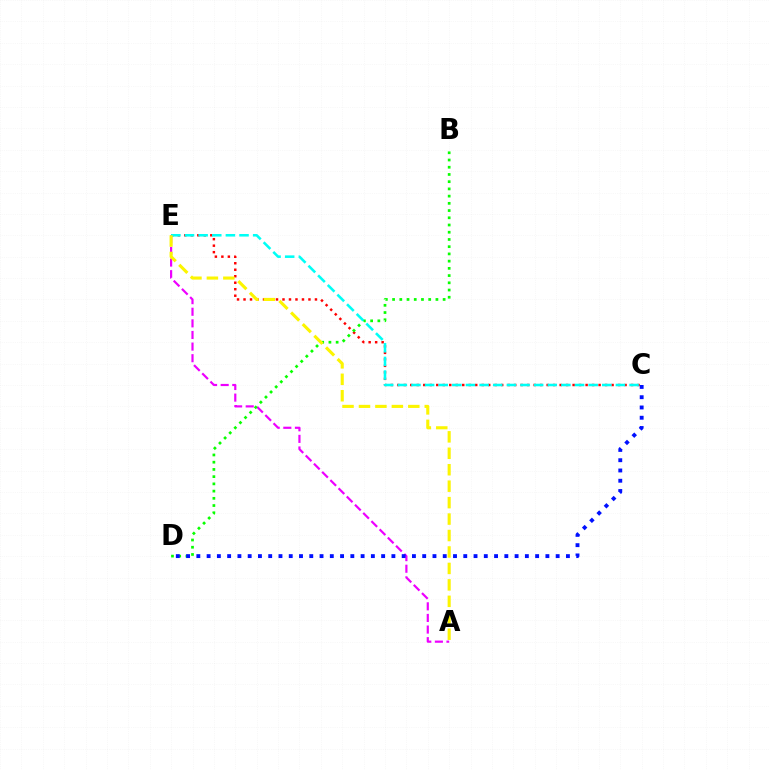{('C', 'E'): [{'color': '#ff0000', 'line_style': 'dotted', 'thickness': 1.76}, {'color': '#00fff6', 'line_style': 'dashed', 'thickness': 1.85}], ('A', 'E'): [{'color': '#ee00ff', 'line_style': 'dashed', 'thickness': 1.58}, {'color': '#fcf500', 'line_style': 'dashed', 'thickness': 2.23}], ('B', 'D'): [{'color': '#08ff00', 'line_style': 'dotted', 'thickness': 1.96}], ('C', 'D'): [{'color': '#0010ff', 'line_style': 'dotted', 'thickness': 2.79}]}